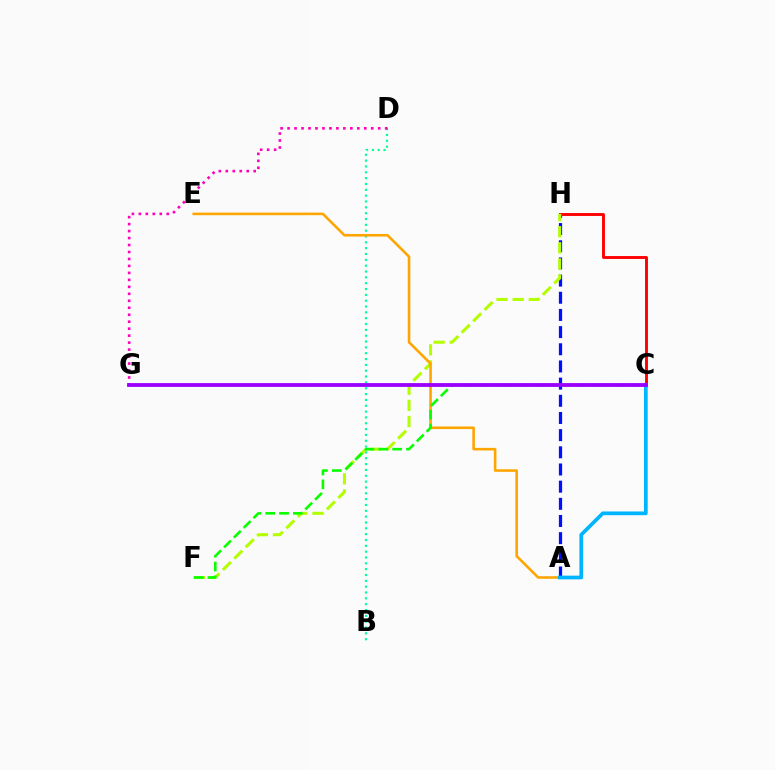{('A', 'H'): [{'color': '#0010ff', 'line_style': 'dashed', 'thickness': 2.33}], ('B', 'D'): [{'color': '#00ff9d', 'line_style': 'dotted', 'thickness': 1.59}], ('C', 'H'): [{'color': '#ff0000', 'line_style': 'solid', 'thickness': 2.08}], ('F', 'H'): [{'color': '#b3ff00', 'line_style': 'dashed', 'thickness': 2.19}], ('A', 'E'): [{'color': '#ffa500', 'line_style': 'solid', 'thickness': 1.86}], ('C', 'F'): [{'color': '#08ff00', 'line_style': 'dashed', 'thickness': 1.88}], ('D', 'G'): [{'color': '#ff00bd', 'line_style': 'dotted', 'thickness': 1.89}], ('A', 'C'): [{'color': '#00b5ff', 'line_style': 'solid', 'thickness': 2.67}], ('C', 'G'): [{'color': '#9b00ff', 'line_style': 'solid', 'thickness': 2.74}]}